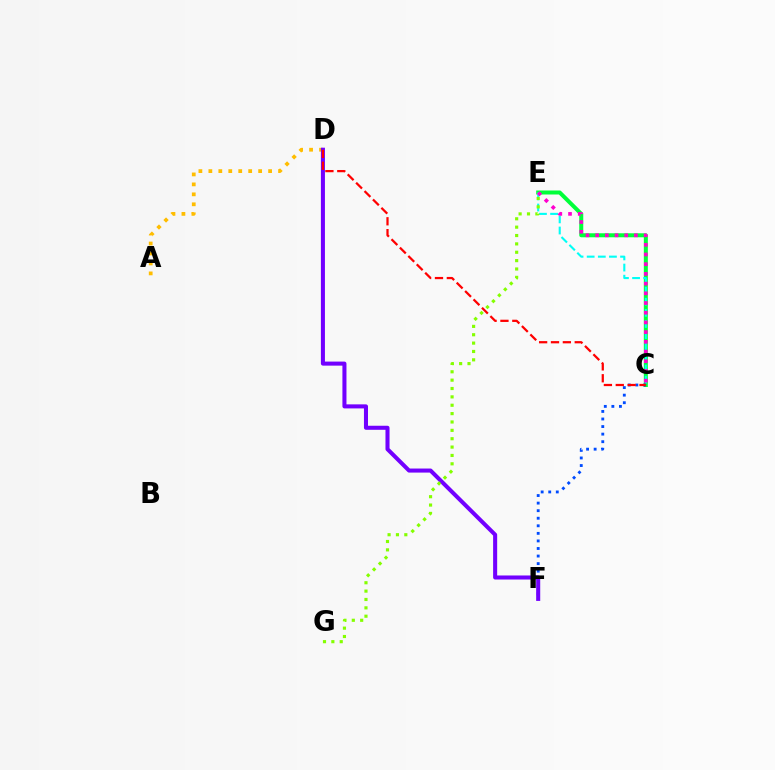{('C', 'E'): [{'color': '#00ff39', 'line_style': 'solid', 'thickness': 2.89}, {'color': '#00fff6', 'line_style': 'dashed', 'thickness': 1.51}, {'color': '#ff00cf', 'line_style': 'dotted', 'thickness': 2.64}], ('C', 'F'): [{'color': '#004bff', 'line_style': 'dotted', 'thickness': 2.05}], ('A', 'D'): [{'color': '#ffbd00', 'line_style': 'dotted', 'thickness': 2.71}], ('D', 'F'): [{'color': '#7200ff', 'line_style': 'solid', 'thickness': 2.92}], ('C', 'D'): [{'color': '#ff0000', 'line_style': 'dashed', 'thickness': 1.61}], ('E', 'G'): [{'color': '#84ff00', 'line_style': 'dotted', 'thickness': 2.27}]}